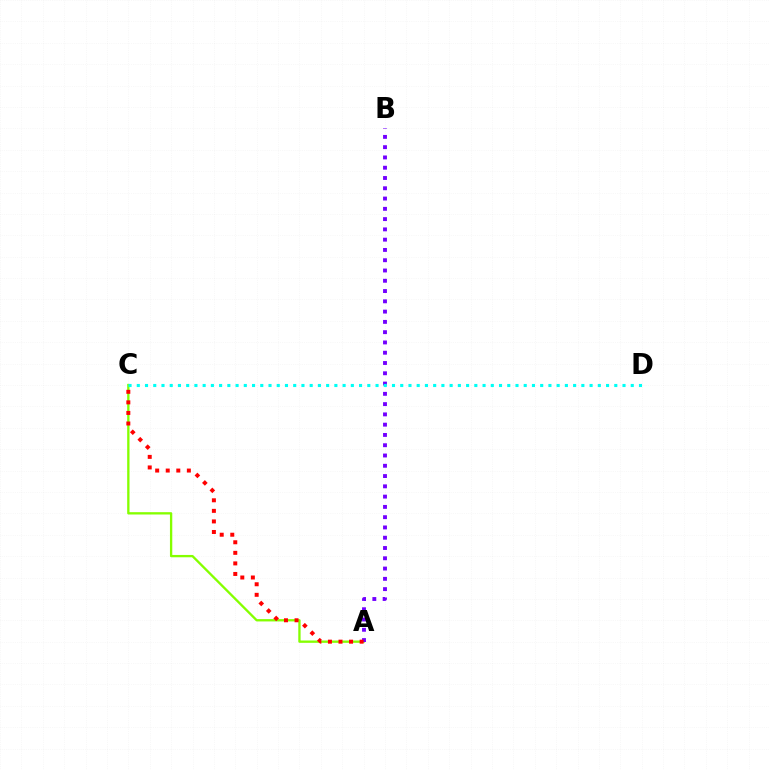{('A', 'C'): [{'color': '#84ff00', 'line_style': 'solid', 'thickness': 1.67}, {'color': '#ff0000', 'line_style': 'dotted', 'thickness': 2.87}], ('A', 'B'): [{'color': '#7200ff', 'line_style': 'dotted', 'thickness': 2.79}], ('C', 'D'): [{'color': '#00fff6', 'line_style': 'dotted', 'thickness': 2.24}]}